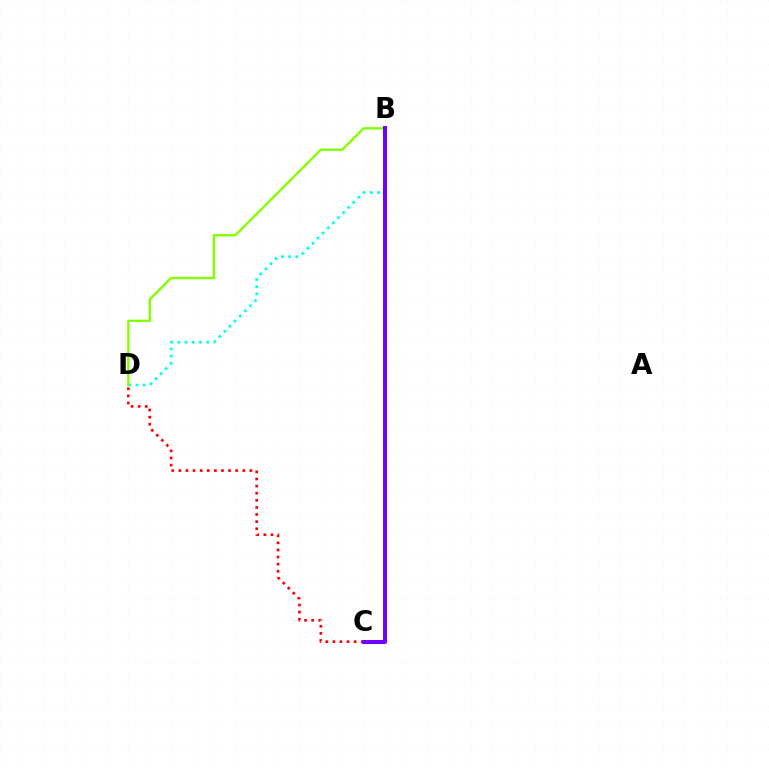{('C', 'D'): [{'color': '#ff0000', 'line_style': 'dotted', 'thickness': 1.93}], ('B', 'D'): [{'color': '#00fff6', 'line_style': 'dotted', 'thickness': 1.96}, {'color': '#84ff00', 'line_style': 'solid', 'thickness': 1.71}], ('B', 'C'): [{'color': '#7200ff', 'line_style': 'solid', 'thickness': 2.89}]}